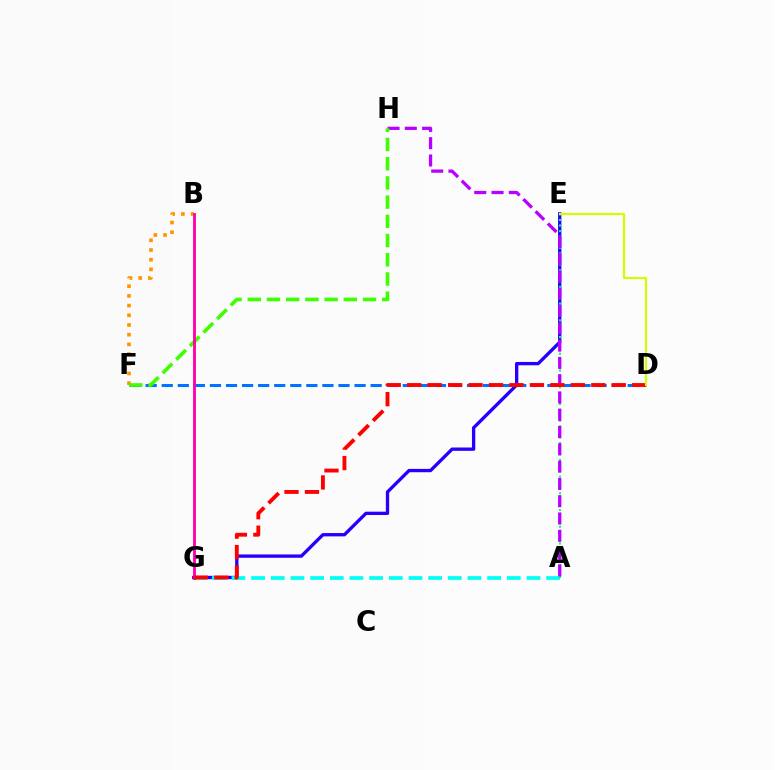{('E', 'G'): [{'color': '#2500ff', 'line_style': 'solid', 'thickness': 2.39}], ('D', 'F'): [{'color': '#0074ff', 'line_style': 'dashed', 'thickness': 2.18}], ('A', 'G'): [{'color': '#00fff6', 'line_style': 'dashed', 'thickness': 2.67}], ('B', 'F'): [{'color': '#ff9400', 'line_style': 'dotted', 'thickness': 2.63}], ('A', 'E'): [{'color': '#00ff5c', 'line_style': 'dotted', 'thickness': 1.52}], ('A', 'H'): [{'color': '#b900ff', 'line_style': 'dashed', 'thickness': 2.35}], ('F', 'H'): [{'color': '#3dff00', 'line_style': 'dashed', 'thickness': 2.61}], ('B', 'G'): [{'color': '#ff00ac', 'line_style': 'solid', 'thickness': 2.05}], ('D', 'G'): [{'color': '#ff0000', 'line_style': 'dashed', 'thickness': 2.78}], ('D', 'E'): [{'color': '#d1ff00', 'line_style': 'solid', 'thickness': 1.57}]}